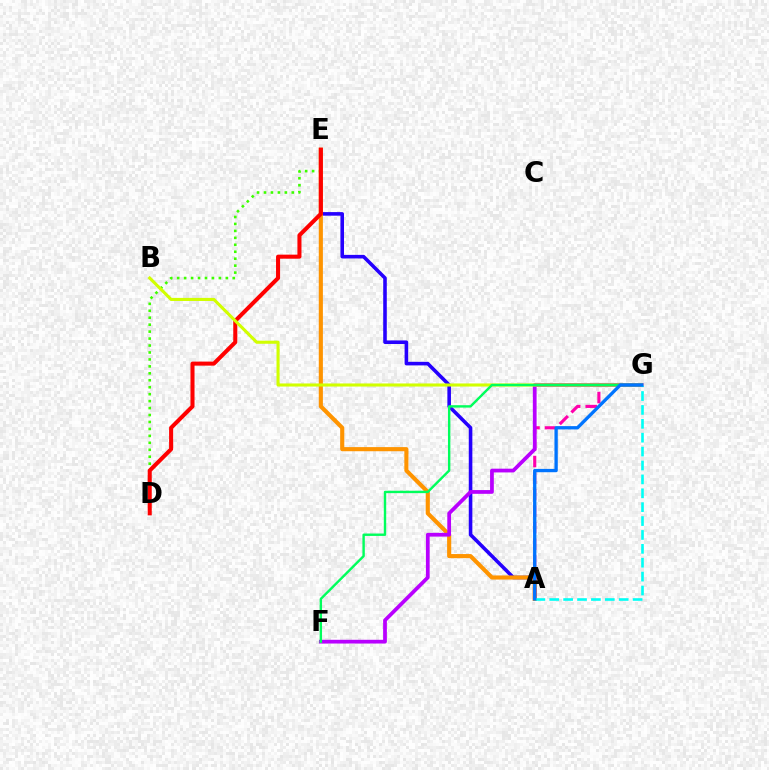{('A', 'E'): [{'color': '#2500ff', 'line_style': 'solid', 'thickness': 2.58}, {'color': '#ff9400', 'line_style': 'solid', 'thickness': 2.96}], ('D', 'E'): [{'color': '#3dff00', 'line_style': 'dotted', 'thickness': 1.89}, {'color': '#ff0000', 'line_style': 'solid', 'thickness': 2.91}], ('A', 'G'): [{'color': '#ff00ac', 'line_style': 'dashed', 'thickness': 2.24}, {'color': '#00fff6', 'line_style': 'dashed', 'thickness': 1.89}, {'color': '#0074ff', 'line_style': 'solid', 'thickness': 2.39}], ('F', 'G'): [{'color': '#b900ff', 'line_style': 'solid', 'thickness': 2.7}, {'color': '#00ff5c', 'line_style': 'solid', 'thickness': 1.73}], ('B', 'G'): [{'color': '#d1ff00', 'line_style': 'solid', 'thickness': 2.22}]}